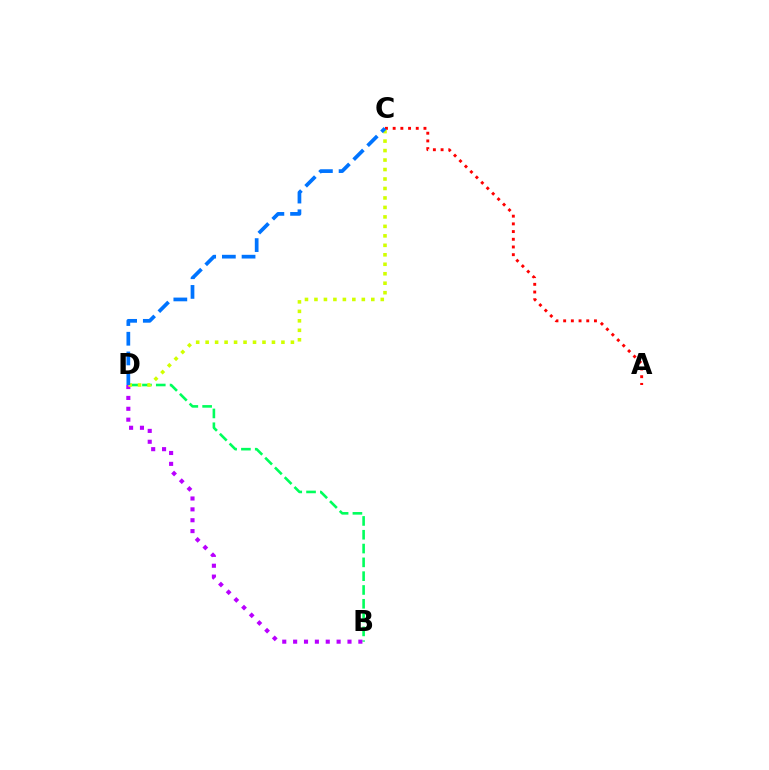{('A', 'C'): [{'color': '#ff0000', 'line_style': 'dotted', 'thickness': 2.09}], ('B', 'D'): [{'color': '#00ff5c', 'line_style': 'dashed', 'thickness': 1.88}, {'color': '#b900ff', 'line_style': 'dotted', 'thickness': 2.95}], ('C', 'D'): [{'color': '#d1ff00', 'line_style': 'dotted', 'thickness': 2.57}, {'color': '#0074ff', 'line_style': 'dashed', 'thickness': 2.68}]}